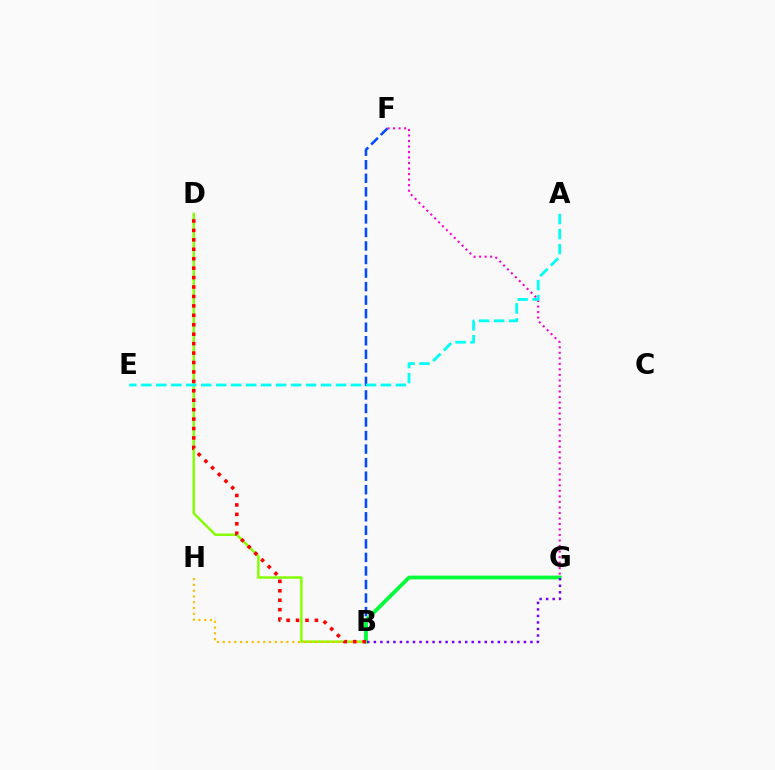{('B', 'F'): [{'color': '#004bff', 'line_style': 'dashed', 'thickness': 1.84}], ('B', 'D'): [{'color': '#84ff00', 'line_style': 'solid', 'thickness': 1.75}, {'color': '#ff0000', 'line_style': 'dotted', 'thickness': 2.56}], ('B', 'G'): [{'color': '#00ff39', 'line_style': 'solid', 'thickness': 2.72}, {'color': '#7200ff', 'line_style': 'dotted', 'thickness': 1.77}], ('B', 'H'): [{'color': '#ffbd00', 'line_style': 'dotted', 'thickness': 1.57}], ('F', 'G'): [{'color': '#ff00cf', 'line_style': 'dotted', 'thickness': 1.5}], ('A', 'E'): [{'color': '#00fff6', 'line_style': 'dashed', 'thickness': 2.03}]}